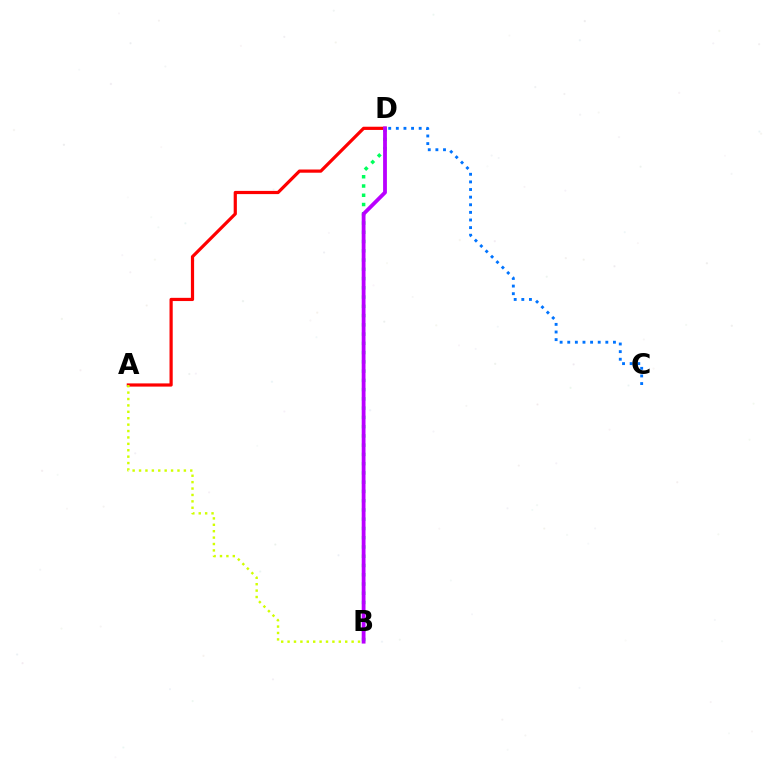{('A', 'D'): [{'color': '#ff0000', 'line_style': 'solid', 'thickness': 2.31}], ('B', 'D'): [{'color': '#00ff5c', 'line_style': 'dotted', 'thickness': 2.51}, {'color': '#b900ff', 'line_style': 'solid', 'thickness': 2.74}], ('A', 'B'): [{'color': '#d1ff00', 'line_style': 'dotted', 'thickness': 1.74}], ('C', 'D'): [{'color': '#0074ff', 'line_style': 'dotted', 'thickness': 2.07}]}